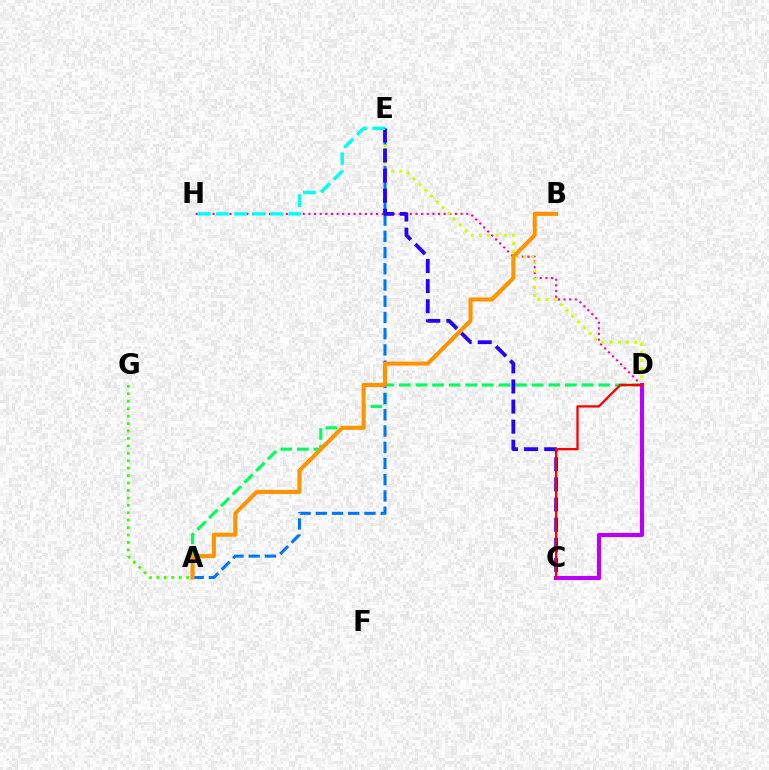{('D', 'H'): [{'color': '#ff00ac', 'line_style': 'dotted', 'thickness': 1.53}], ('A', 'D'): [{'color': '#00ff5c', 'line_style': 'dashed', 'thickness': 2.26}], ('A', 'E'): [{'color': '#0074ff', 'line_style': 'dashed', 'thickness': 2.2}], ('D', 'E'): [{'color': '#d1ff00', 'line_style': 'dotted', 'thickness': 2.22}], ('A', 'B'): [{'color': '#ff9400', 'line_style': 'solid', 'thickness': 2.92}], ('C', 'E'): [{'color': '#2500ff', 'line_style': 'dashed', 'thickness': 2.73}], ('E', 'H'): [{'color': '#00fff6', 'line_style': 'dashed', 'thickness': 2.45}], ('A', 'G'): [{'color': '#3dff00', 'line_style': 'dotted', 'thickness': 2.02}], ('C', 'D'): [{'color': '#b900ff', 'line_style': 'solid', 'thickness': 2.96}, {'color': '#ff0000', 'line_style': 'solid', 'thickness': 1.66}]}